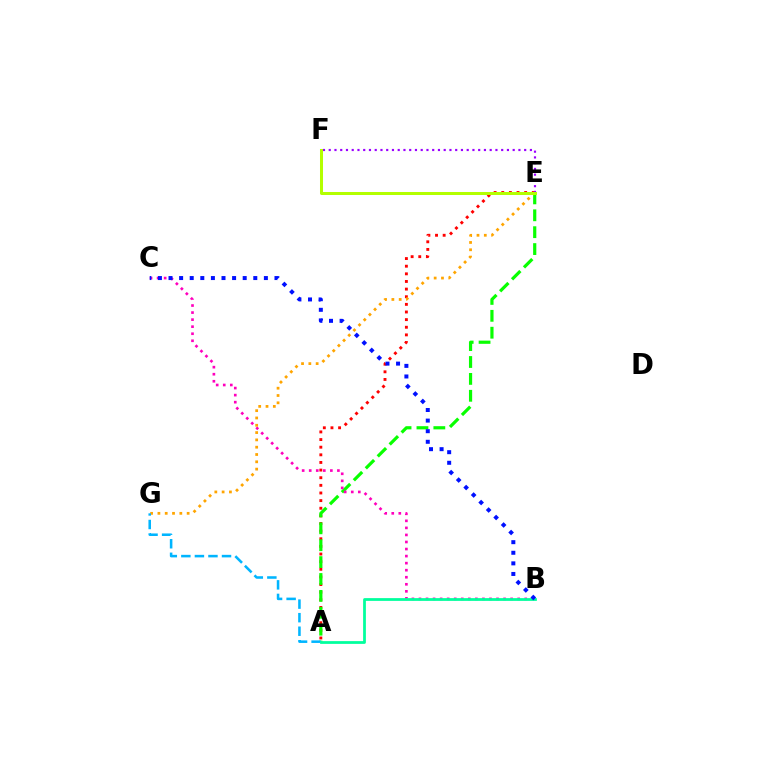{('A', 'E'): [{'color': '#ff0000', 'line_style': 'dotted', 'thickness': 2.07}, {'color': '#08ff00', 'line_style': 'dashed', 'thickness': 2.29}], ('B', 'C'): [{'color': '#ff00bd', 'line_style': 'dotted', 'thickness': 1.92}, {'color': '#0010ff', 'line_style': 'dotted', 'thickness': 2.88}], ('E', 'G'): [{'color': '#ffa500', 'line_style': 'dotted', 'thickness': 1.99}], ('E', 'F'): [{'color': '#9b00ff', 'line_style': 'dotted', 'thickness': 1.56}, {'color': '#b3ff00', 'line_style': 'solid', 'thickness': 2.17}], ('A', 'G'): [{'color': '#00b5ff', 'line_style': 'dashed', 'thickness': 1.84}], ('A', 'B'): [{'color': '#00ff9d', 'line_style': 'solid', 'thickness': 1.99}]}